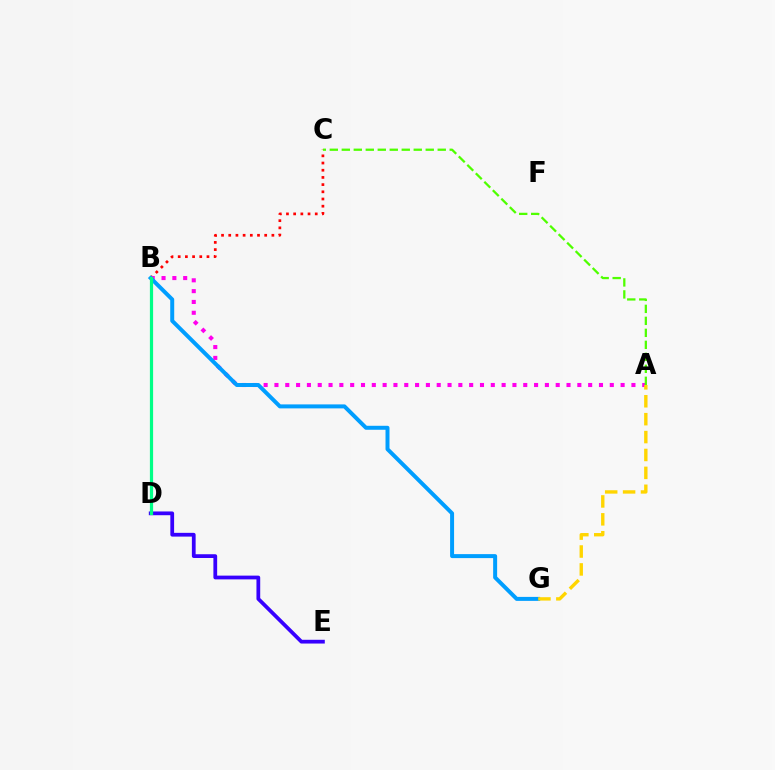{('D', 'E'): [{'color': '#3700ff', 'line_style': 'solid', 'thickness': 2.7}], ('B', 'C'): [{'color': '#ff0000', 'line_style': 'dotted', 'thickness': 1.95}], ('A', 'B'): [{'color': '#ff00ed', 'line_style': 'dotted', 'thickness': 2.94}], ('B', 'G'): [{'color': '#009eff', 'line_style': 'solid', 'thickness': 2.86}], ('A', 'G'): [{'color': '#ffd500', 'line_style': 'dashed', 'thickness': 2.43}], ('A', 'C'): [{'color': '#4fff00', 'line_style': 'dashed', 'thickness': 1.63}], ('B', 'D'): [{'color': '#00ff86', 'line_style': 'solid', 'thickness': 2.3}]}